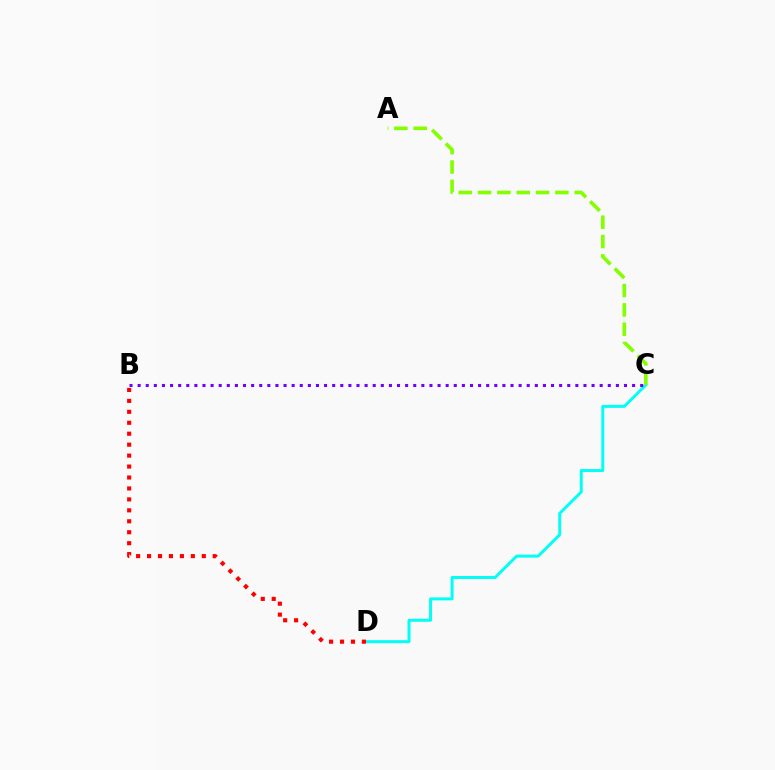{('C', 'D'): [{'color': '#00fff6', 'line_style': 'solid', 'thickness': 2.14}], ('A', 'C'): [{'color': '#84ff00', 'line_style': 'dashed', 'thickness': 2.63}], ('B', 'C'): [{'color': '#7200ff', 'line_style': 'dotted', 'thickness': 2.2}], ('B', 'D'): [{'color': '#ff0000', 'line_style': 'dotted', 'thickness': 2.97}]}